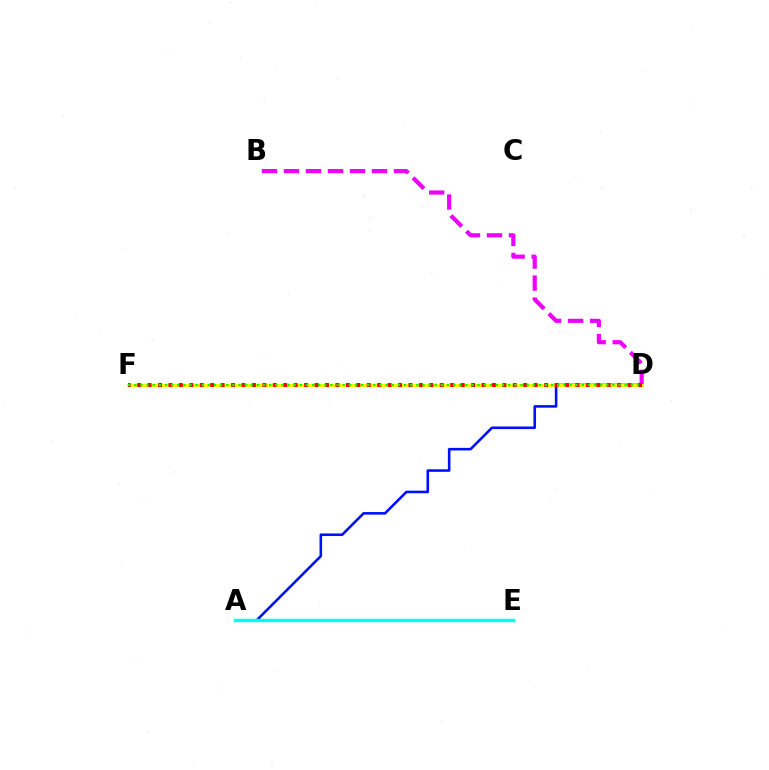{('A', 'D'): [{'color': '#0010ff', 'line_style': 'solid', 'thickness': 1.86}], ('B', 'D'): [{'color': '#ee00ff', 'line_style': 'dashed', 'thickness': 2.99}], ('D', 'F'): [{'color': '#fcf500', 'line_style': 'solid', 'thickness': 2.18}, {'color': '#ff0000', 'line_style': 'dotted', 'thickness': 2.84}, {'color': '#08ff00', 'line_style': 'dotted', 'thickness': 1.67}], ('A', 'E'): [{'color': '#00fff6', 'line_style': 'solid', 'thickness': 2.45}]}